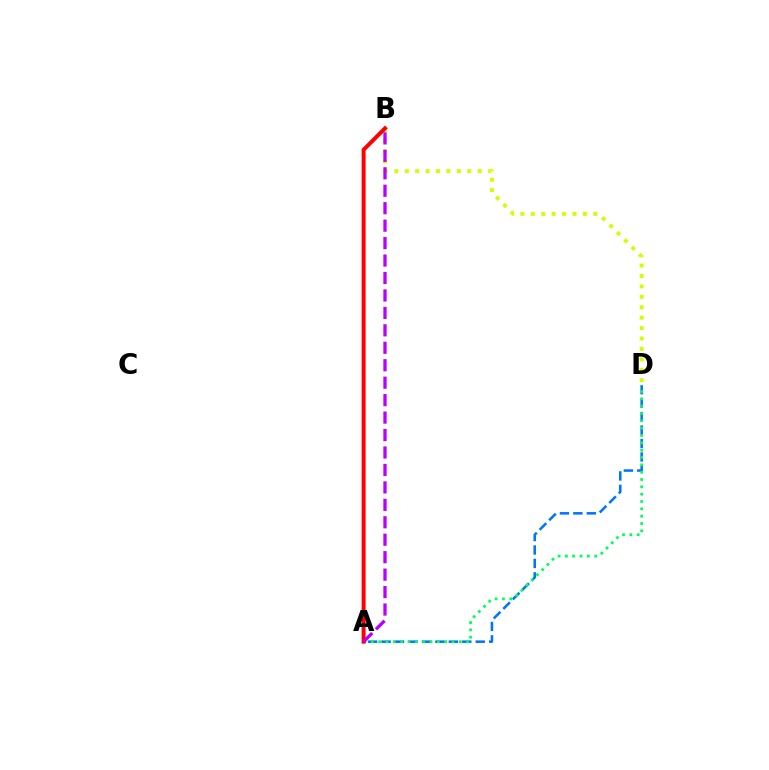{('A', 'D'): [{'color': '#0074ff', 'line_style': 'dashed', 'thickness': 1.83}, {'color': '#00ff5c', 'line_style': 'dotted', 'thickness': 1.99}], ('B', 'D'): [{'color': '#d1ff00', 'line_style': 'dotted', 'thickness': 2.83}], ('A', 'B'): [{'color': '#ff0000', 'line_style': 'solid', 'thickness': 2.85}, {'color': '#b900ff', 'line_style': 'dashed', 'thickness': 2.37}]}